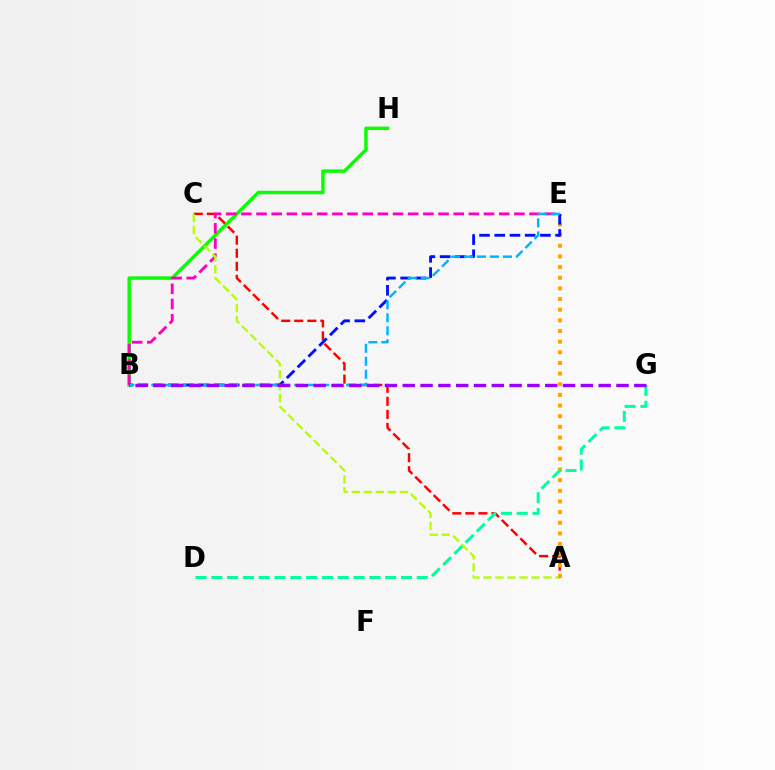{('B', 'H'): [{'color': '#08ff00', 'line_style': 'solid', 'thickness': 2.47}], ('A', 'C'): [{'color': '#ff0000', 'line_style': 'dashed', 'thickness': 1.77}, {'color': '#b3ff00', 'line_style': 'dashed', 'thickness': 1.63}], ('B', 'E'): [{'color': '#ff00bd', 'line_style': 'dashed', 'thickness': 2.06}, {'color': '#0010ff', 'line_style': 'dashed', 'thickness': 2.07}, {'color': '#00b5ff', 'line_style': 'dashed', 'thickness': 1.77}], ('A', 'E'): [{'color': '#ffa500', 'line_style': 'dotted', 'thickness': 2.89}], ('D', 'G'): [{'color': '#00ff9d', 'line_style': 'dashed', 'thickness': 2.15}], ('B', 'G'): [{'color': '#9b00ff', 'line_style': 'dashed', 'thickness': 2.42}]}